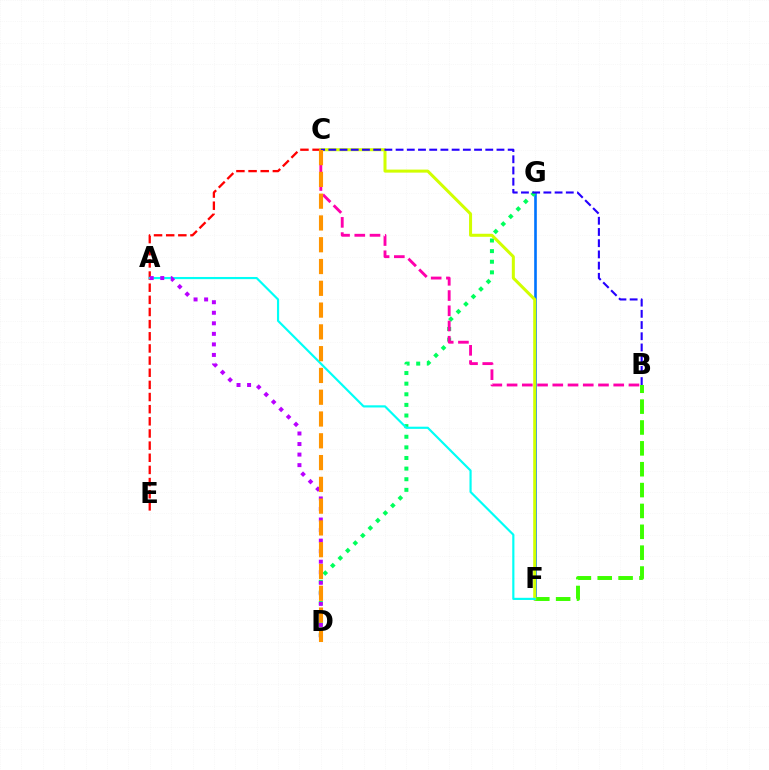{('F', 'G'): [{'color': '#0074ff', 'line_style': 'solid', 'thickness': 1.9}], ('C', 'E'): [{'color': '#ff0000', 'line_style': 'dashed', 'thickness': 1.65}], ('B', 'F'): [{'color': '#3dff00', 'line_style': 'dashed', 'thickness': 2.83}], ('D', 'G'): [{'color': '#00ff5c', 'line_style': 'dotted', 'thickness': 2.89}], ('C', 'F'): [{'color': '#d1ff00', 'line_style': 'solid', 'thickness': 2.18}], ('A', 'F'): [{'color': '#00fff6', 'line_style': 'solid', 'thickness': 1.56}], ('B', 'C'): [{'color': '#ff00ac', 'line_style': 'dashed', 'thickness': 2.07}, {'color': '#2500ff', 'line_style': 'dashed', 'thickness': 1.52}], ('A', 'D'): [{'color': '#b900ff', 'line_style': 'dotted', 'thickness': 2.86}], ('C', 'D'): [{'color': '#ff9400', 'line_style': 'dashed', 'thickness': 2.96}]}